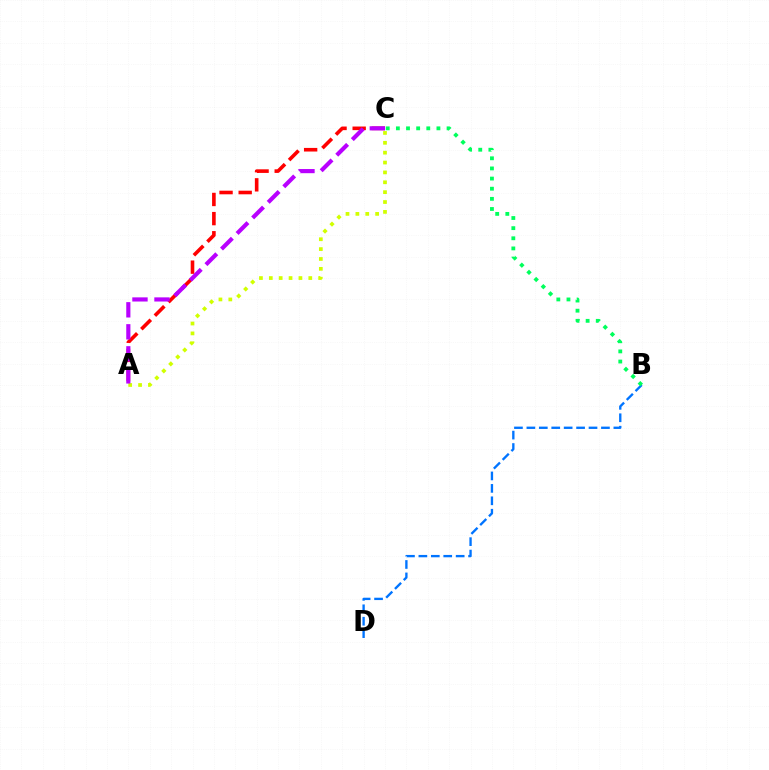{('A', 'C'): [{'color': '#ff0000', 'line_style': 'dashed', 'thickness': 2.6}, {'color': '#d1ff00', 'line_style': 'dotted', 'thickness': 2.68}, {'color': '#b900ff', 'line_style': 'dashed', 'thickness': 2.99}], ('B', 'D'): [{'color': '#0074ff', 'line_style': 'dashed', 'thickness': 1.69}], ('B', 'C'): [{'color': '#00ff5c', 'line_style': 'dotted', 'thickness': 2.75}]}